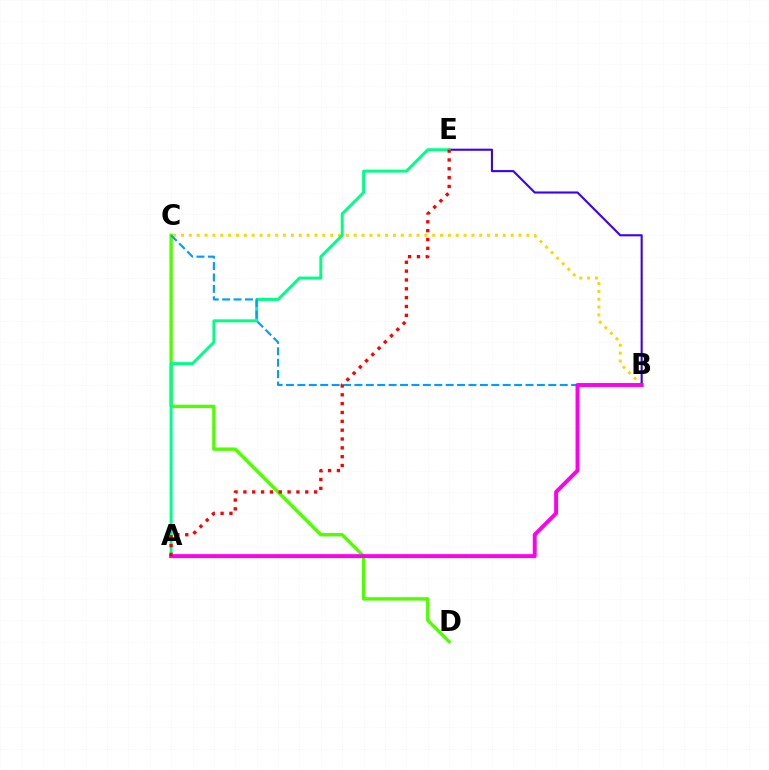{('B', 'C'): [{'color': '#ffd500', 'line_style': 'dotted', 'thickness': 2.13}, {'color': '#009eff', 'line_style': 'dashed', 'thickness': 1.55}], ('B', 'E'): [{'color': '#3700ff', 'line_style': 'solid', 'thickness': 1.51}], ('C', 'D'): [{'color': '#4fff00', 'line_style': 'solid', 'thickness': 2.43}], ('A', 'E'): [{'color': '#00ff86', 'line_style': 'solid', 'thickness': 2.13}, {'color': '#ff0000', 'line_style': 'dotted', 'thickness': 2.4}], ('A', 'B'): [{'color': '#ff00ed', 'line_style': 'solid', 'thickness': 2.83}]}